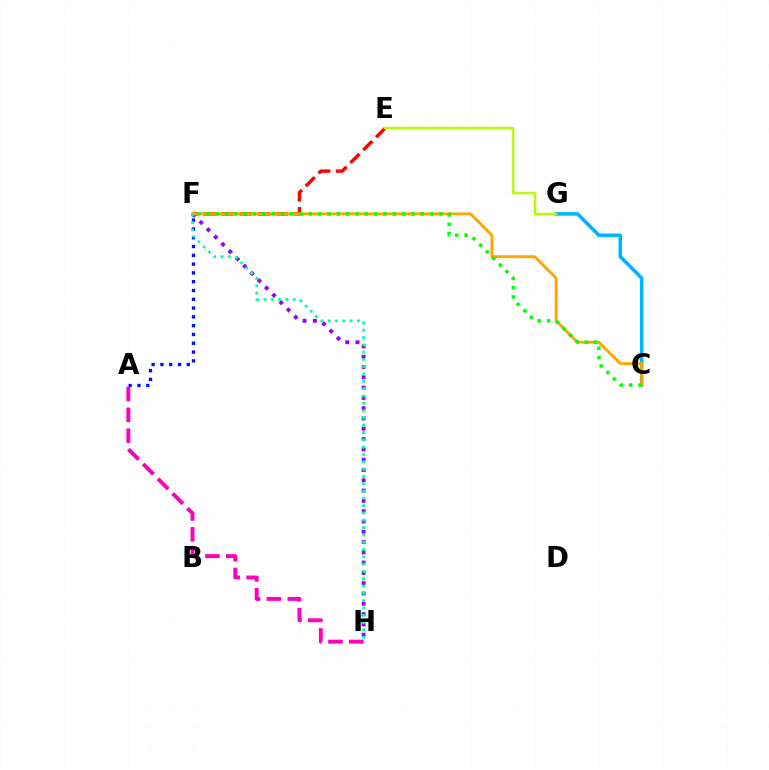{('A', 'F'): [{'color': '#0010ff', 'line_style': 'dotted', 'thickness': 2.39}], ('E', 'F'): [{'color': '#ff0000', 'line_style': 'dashed', 'thickness': 2.46}], ('C', 'G'): [{'color': '#00b5ff', 'line_style': 'solid', 'thickness': 2.54}], ('A', 'H'): [{'color': '#ff00bd', 'line_style': 'dashed', 'thickness': 2.83}], ('F', 'H'): [{'color': '#9b00ff', 'line_style': 'dotted', 'thickness': 2.8}, {'color': '#00ff9d', 'line_style': 'dotted', 'thickness': 1.99}], ('C', 'F'): [{'color': '#ffa500', 'line_style': 'solid', 'thickness': 2.06}, {'color': '#08ff00', 'line_style': 'dotted', 'thickness': 2.53}], ('E', 'G'): [{'color': '#b3ff00', 'line_style': 'solid', 'thickness': 1.74}]}